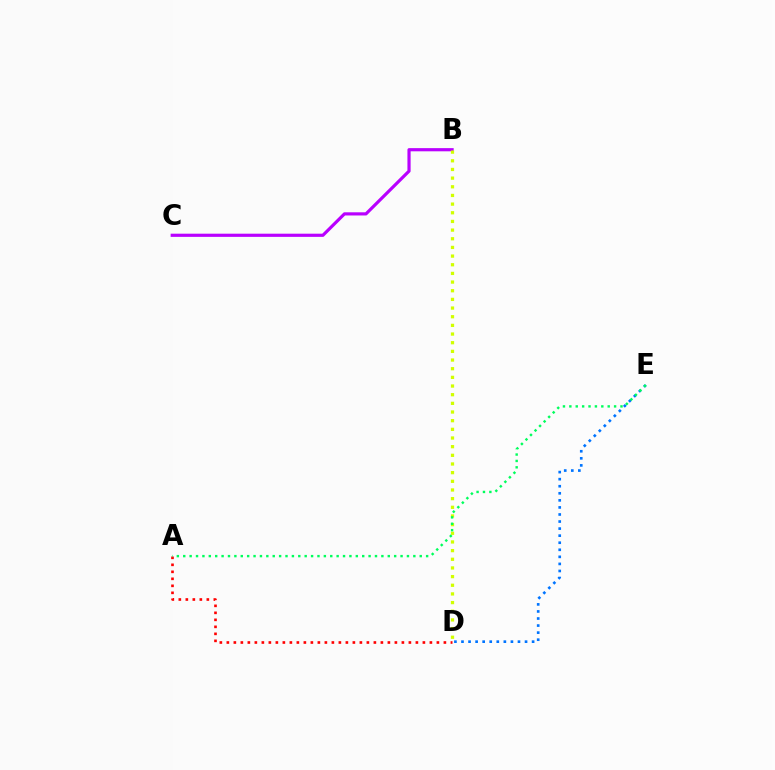{('B', 'C'): [{'color': '#b900ff', 'line_style': 'solid', 'thickness': 2.29}], ('D', 'E'): [{'color': '#0074ff', 'line_style': 'dotted', 'thickness': 1.92}], ('A', 'D'): [{'color': '#ff0000', 'line_style': 'dotted', 'thickness': 1.9}], ('B', 'D'): [{'color': '#d1ff00', 'line_style': 'dotted', 'thickness': 2.35}], ('A', 'E'): [{'color': '#00ff5c', 'line_style': 'dotted', 'thickness': 1.74}]}